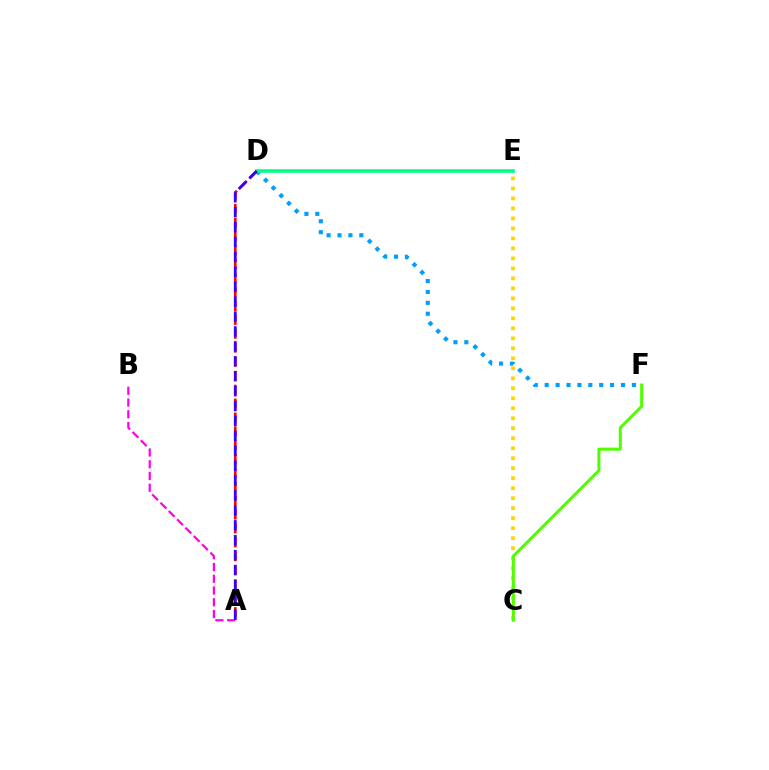{('D', 'F'): [{'color': '#009eff', 'line_style': 'dotted', 'thickness': 2.96}], ('D', 'E'): [{'color': '#00ff86', 'line_style': 'solid', 'thickness': 2.59}], ('C', 'E'): [{'color': '#ffd500', 'line_style': 'dotted', 'thickness': 2.72}], ('A', 'D'): [{'color': '#ff0000', 'line_style': 'dashed', 'thickness': 1.89}, {'color': '#3700ff', 'line_style': 'dashed', 'thickness': 2.03}], ('C', 'F'): [{'color': '#4fff00', 'line_style': 'solid', 'thickness': 2.16}], ('A', 'B'): [{'color': '#ff00ed', 'line_style': 'dashed', 'thickness': 1.6}]}